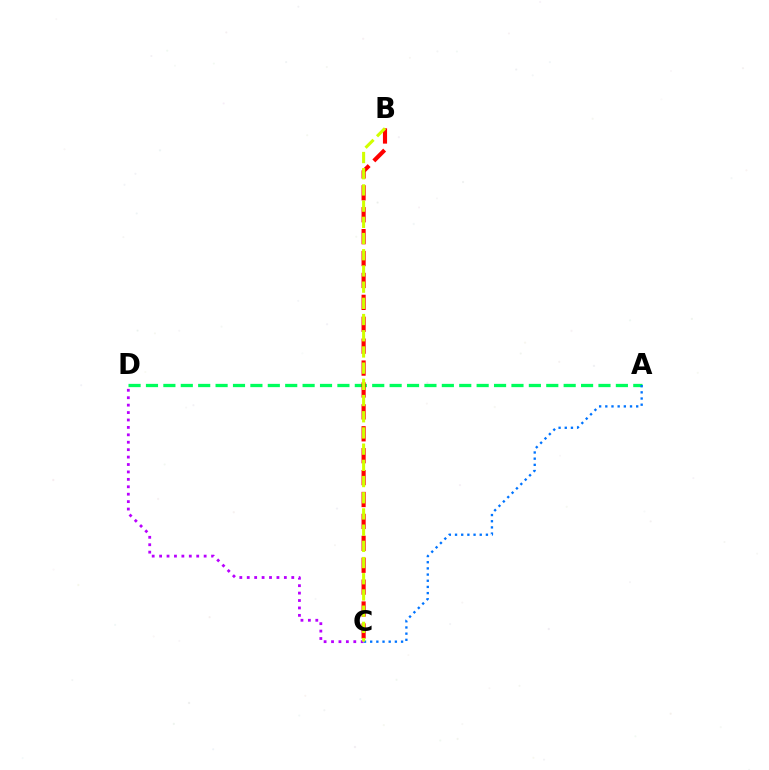{('A', 'D'): [{'color': '#00ff5c', 'line_style': 'dashed', 'thickness': 2.36}], ('C', 'D'): [{'color': '#b900ff', 'line_style': 'dotted', 'thickness': 2.02}], ('B', 'C'): [{'color': '#ff0000', 'line_style': 'dashed', 'thickness': 2.98}, {'color': '#d1ff00', 'line_style': 'dashed', 'thickness': 2.2}], ('A', 'C'): [{'color': '#0074ff', 'line_style': 'dotted', 'thickness': 1.68}]}